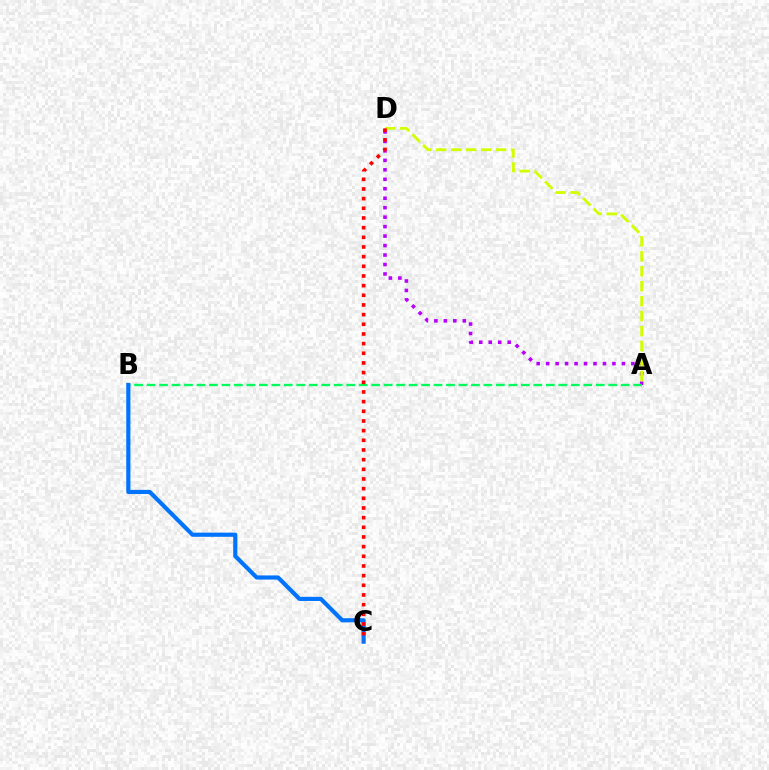{('A', 'D'): [{'color': '#b900ff', 'line_style': 'dotted', 'thickness': 2.57}, {'color': '#d1ff00', 'line_style': 'dashed', 'thickness': 2.03}], ('A', 'B'): [{'color': '#00ff5c', 'line_style': 'dashed', 'thickness': 1.7}], ('B', 'C'): [{'color': '#0074ff', 'line_style': 'solid', 'thickness': 2.99}], ('C', 'D'): [{'color': '#ff0000', 'line_style': 'dotted', 'thickness': 2.63}]}